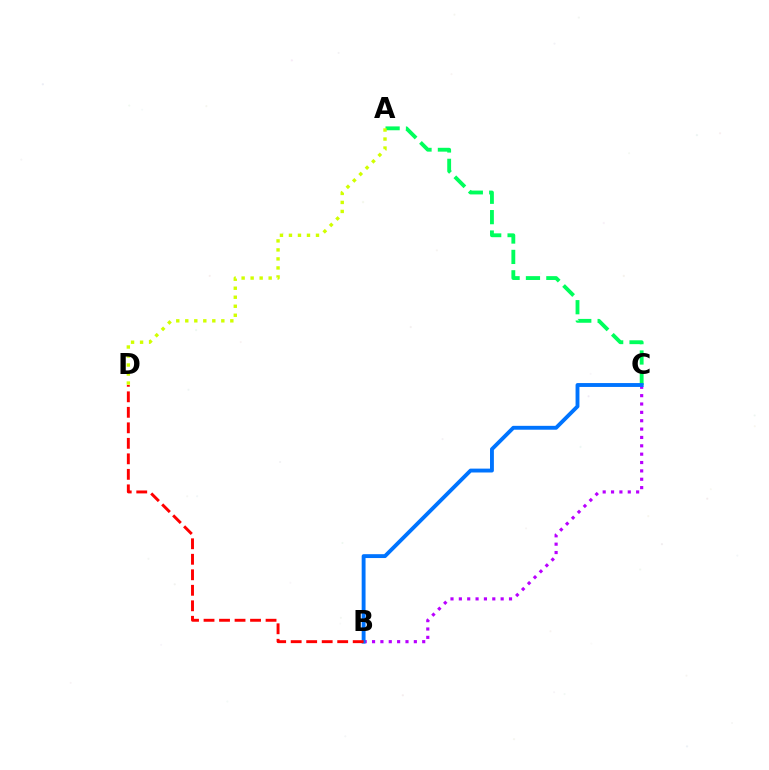{('B', 'C'): [{'color': '#b900ff', 'line_style': 'dotted', 'thickness': 2.27}, {'color': '#0074ff', 'line_style': 'solid', 'thickness': 2.79}], ('A', 'C'): [{'color': '#00ff5c', 'line_style': 'dashed', 'thickness': 2.77}], ('A', 'D'): [{'color': '#d1ff00', 'line_style': 'dotted', 'thickness': 2.45}], ('B', 'D'): [{'color': '#ff0000', 'line_style': 'dashed', 'thickness': 2.11}]}